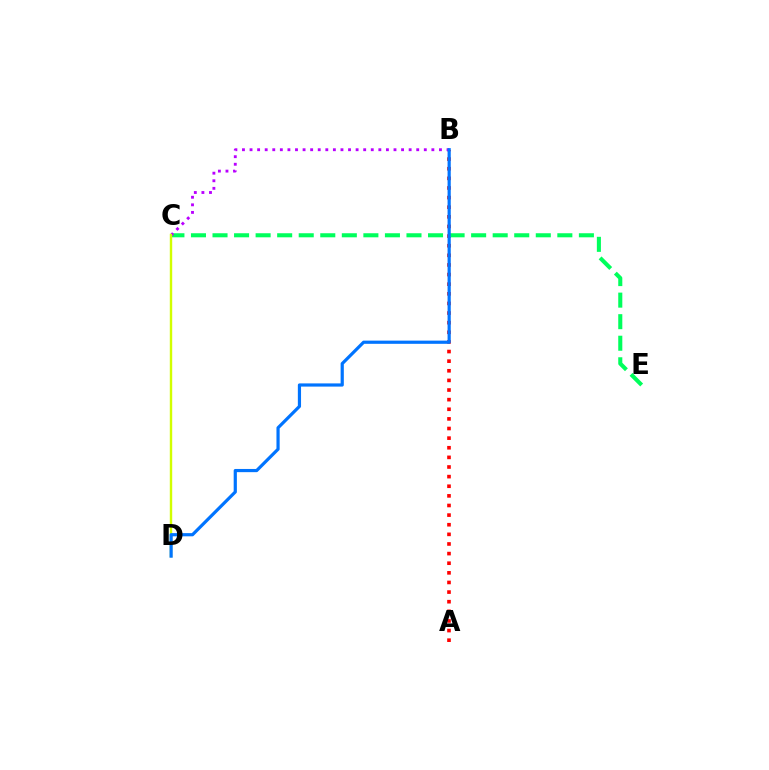{('A', 'B'): [{'color': '#ff0000', 'line_style': 'dotted', 'thickness': 2.61}], ('C', 'E'): [{'color': '#00ff5c', 'line_style': 'dashed', 'thickness': 2.93}], ('B', 'C'): [{'color': '#b900ff', 'line_style': 'dotted', 'thickness': 2.06}], ('C', 'D'): [{'color': '#d1ff00', 'line_style': 'solid', 'thickness': 1.73}], ('B', 'D'): [{'color': '#0074ff', 'line_style': 'solid', 'thickness': 2.3}]}